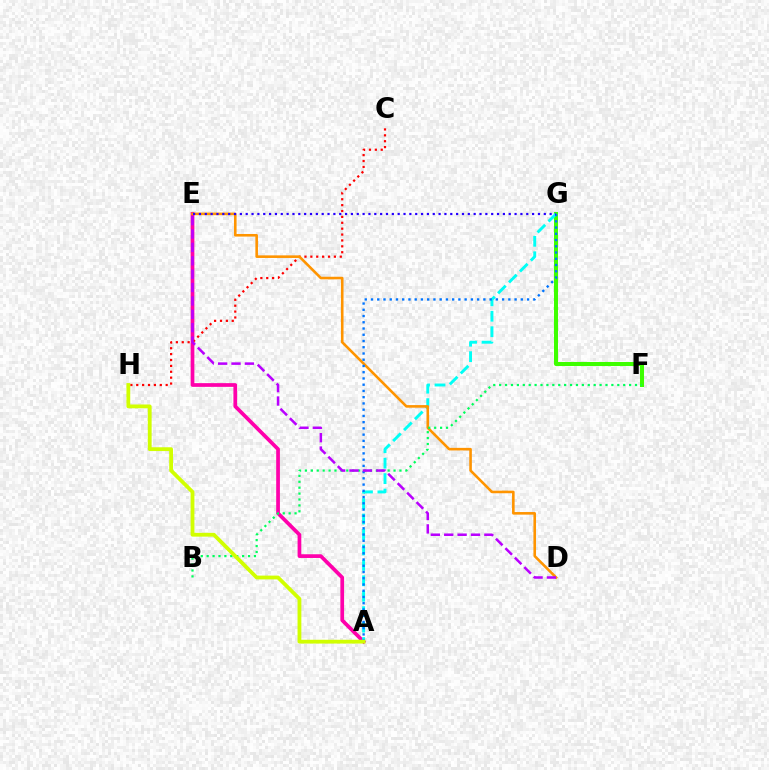{('A', 'E'): [{'color': '#ff00ac', 'line_style': 'solid', 'thickness': 2.68}], ('F', 'G'): [{'color': '#3dff00', 'line_style': 'solid', 'thickness': 2.9}], ('C', 'H'): [{'color': '#ff0000', 'line_style': 'dotted', 'thickness': 1.6}], ('A', 'G'): [{'color': '#00fff6', 'line_style': 'dashed', 'thickness': 2.1}, {'color': '#0074ff', 'line_style': 'dotted', 'thickness': 1.7}], ('D', 'E'): [{'color': '#ff9400', 'line_style': 'solid', 'thickness': 1.87}, {'color': '#b900ff', 'line_style': 'dashed', 'thickness': 1.82}], ('B', 'F'): [{'color': '#00ff5c', 'line_style': 'dotted', 'thickness': 1.6}], ('A', 'H'): [{'color': '#d1ff00', 'line_style': 'solid', 'thickness': 2.74}], ('E', 'G'): [{'color': '#2500ff', 'line_style': 'dotted', 'thickness': 1.59}]}